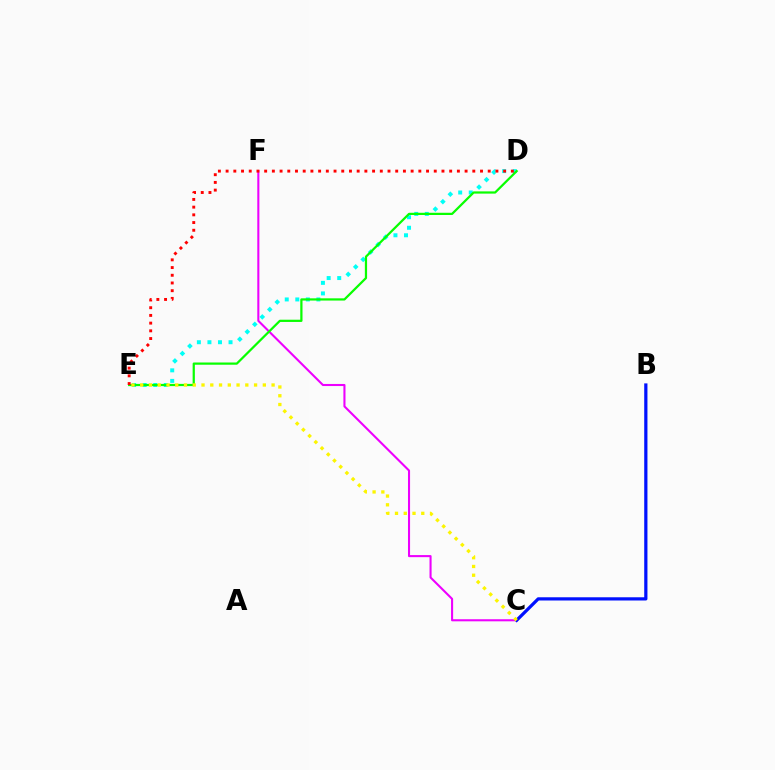{('C', 'F'): [{'color': '#ee00ff', 'line_style': 'solid', 'thickness': 1.5}], ('B', 'C'): [{'color': '#0010ff', 'line_style': 'solid', 'thickness': 2.32}], ('D', 'E'): [{'color': '#00fff6', 'line_style': 'dotted', 'thickness': 2.87}, {'color': '#08ff00', 'line_style': 'solid', 'thickness': 1.61}, {'color': '#ff0000', 'line_style': 'dotted', 'thickness': 2.09}], ('C', 'E'): [{'color': '#fcf500', 'line_style': 'dotted', 'thickness': 2.38}]}